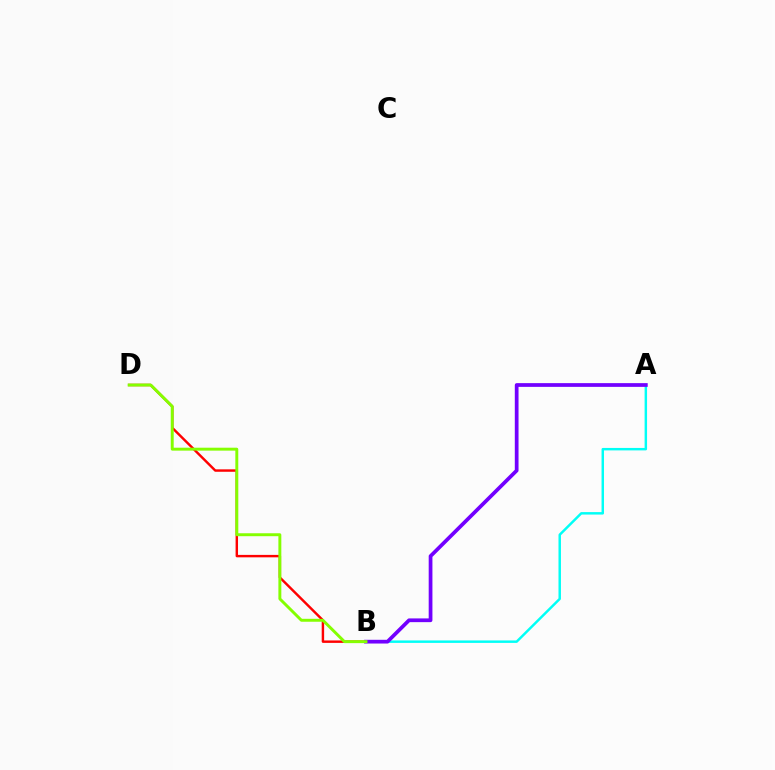{('B', 'D'): [{'color': '#ff0000', 'line_style': 'solid', 'thickness': 1.75}, {'color': '#84ff00', 'line_style': 'solid', 'thickness': 2.11}], ('A', 'B'): [{'color': '#00fff6', 'line_style': 'solid', 'thickness': 1.77}, {'color': '#7200ff', 'line_style': 'solid', 'thickness': 2.69}]}